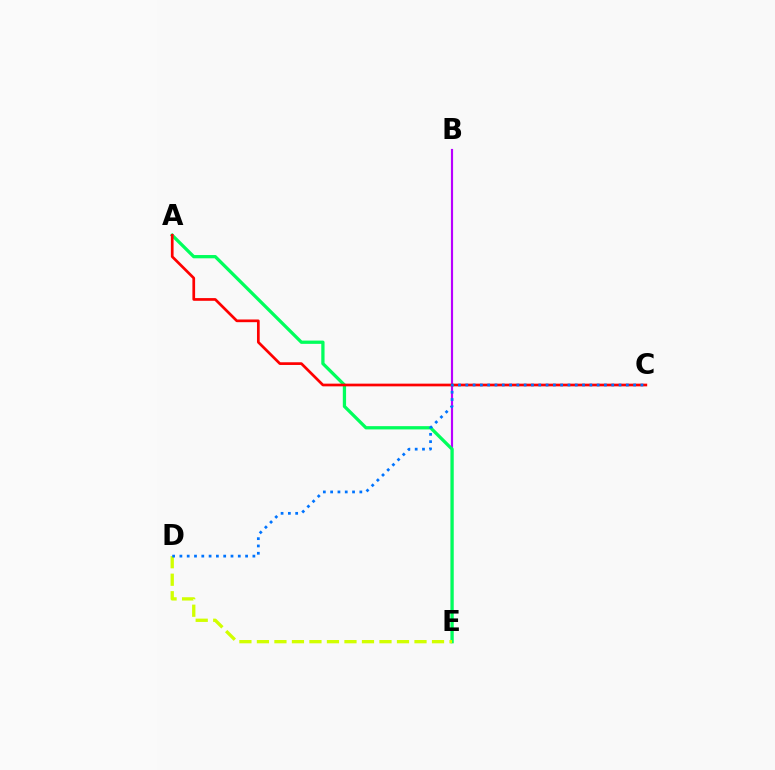{('B', 'E'): [{'color': '#b900ff', 'line_style': 'solid', 'thickness': 1.55}], ('A', 'E'): [{'color': '#00ff5c', 'line_style': 'solid', 'thickness': 2.35}], ('D', 'E'): [{'color': '#d1ff00', 'line_style': 'dashed', 'thickness': 2.38}], ('A', 'C'): [{'color': '#ff0000', 'line_style': 'solid', 'thickness': 1.95}], ('C', 'D'): [{'color': '#0074ff', 'line_style': 'dotted', 'thickness': 1.98}]}